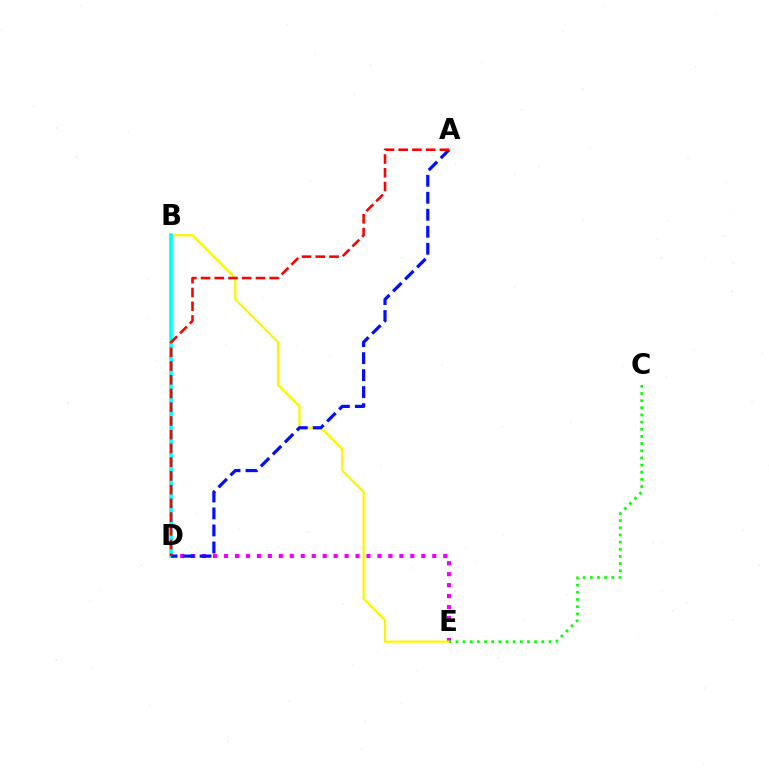{('D', 'E'): [{'color': '#ee00ff', 'line_style': 'dotted', 'thickness': 2.98}], ('B', 'E'): [{'color': '#fcf500', 'line_style': 'solid', 'thickness': 1.62}], ('C', 'E'): [{'color': '#08ff00', 'line_style': 'dotted', 'thickness': 1.94}], ('B', 'D'): [{'color': '#00fff6', 'line_style': 'solid', 'thickness': 2.61}], ('A', 'D'): [{'color': '#0010ff', 'line_style': 'dashed', 'thickness': 2.31}, {'color': '#ff0000', 'line_style': 'dashed', 'thickness': 1.87}]}